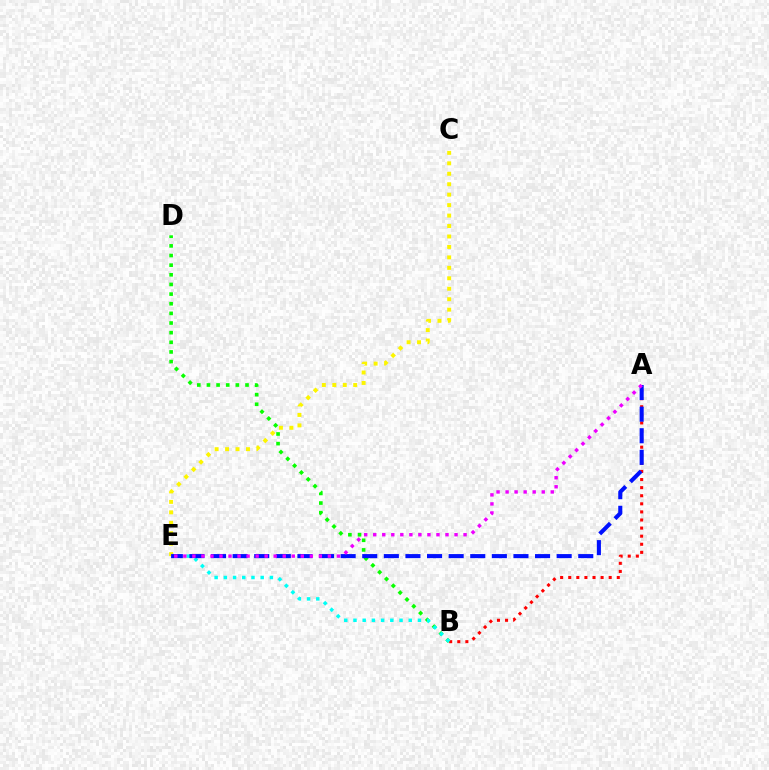{('B', 'D'): [{'color': '#08ff00', 'line_style': 'dotted', 'thickness': 2.62}], ('A', 'B'): [{'color': '#ff0000', 'line_style': 'dotted', 'thickness': 2.2}], ('B', 'E'): [{'color': '#00fff6', 'line_style': 'dotted', 'thickness': 2.5}], ('C', 'E'): [{'color': '#fcf500', 'line_style': 'dotted', 'thickness': 2.84}], ('A', 'E'): [{'color': '#0010ff', 'line_style': 'dashed', 'thickness': 2.93}, {'color': '#ee00ff', 'line_style': 'dotted', 'thickness': 2.45}]}